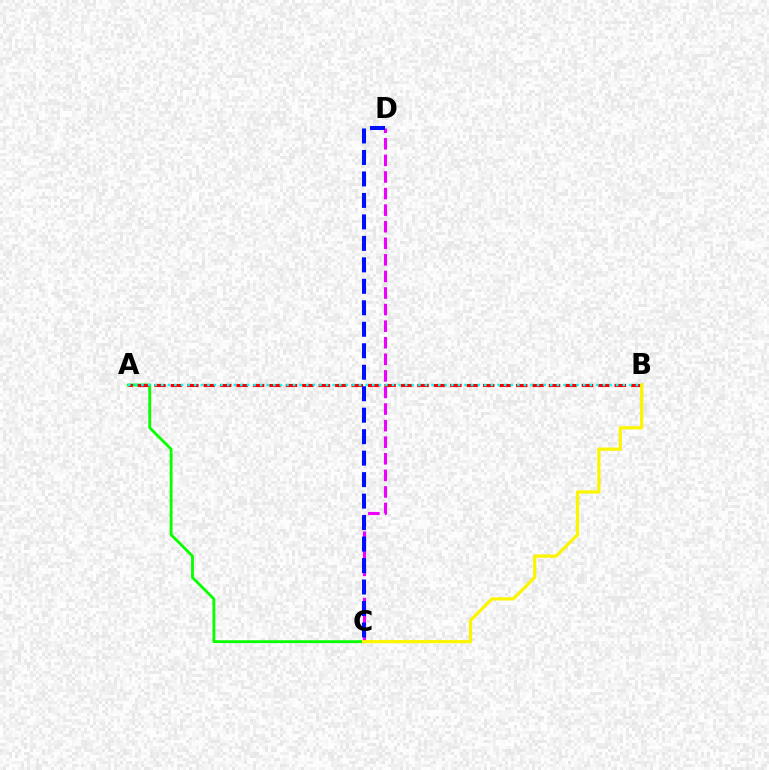{('A', 'C'): [{'color': '#08ff00', 'line_style': 'solid', 'thickness': 2.04}], ('C', 'D'): [{'color': '#ee00ff', 'line_style': 'dashed', 'thickness': 2.25}, {'color': '#0010ff', 'line_style': 'dashed', 'thickness': 2.92}], ('A', 'B'): [{'color': '#ff0000', 'line_style': 'dashed', 'thickness': 2.23}, {'color': '#00fff6', 'line_style': 'dotted', 'thickness': 1.79}], ('B', 'C'): [{'color': '#fcf500', 'line_style': 'solid', 'thickness': 2.32}]}